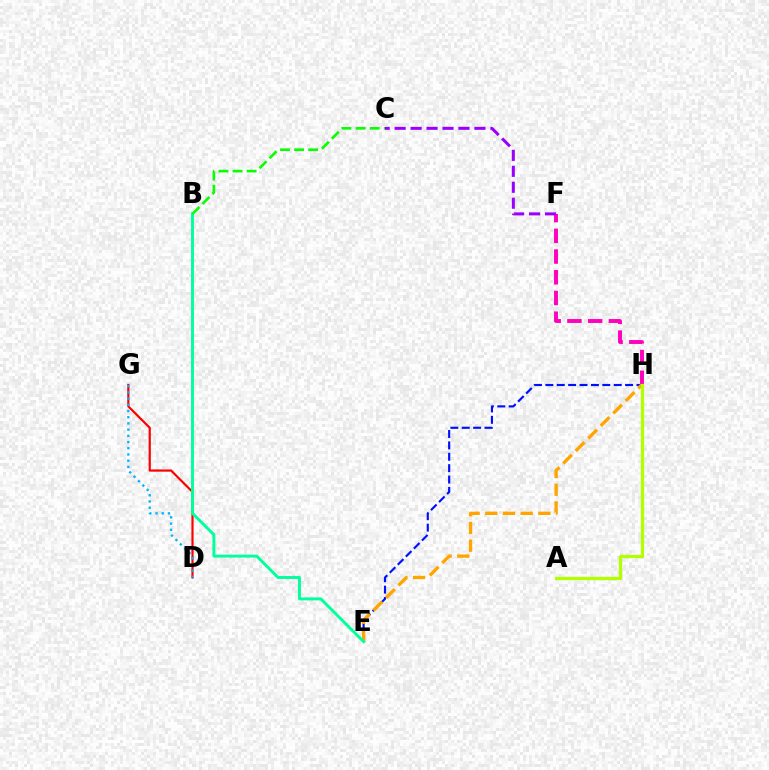{('E', 'H'): [{'color': '#0010ff', 'line_style': 'dashed', 'thickness': 1.55}, {'color': '#ffa500', 'line_style': 'dashed', 'thickness': 2.4}], ('D', 'G'): [{'color': '#ff0000', 'line_style': 'solid', 'thickness': 1.58}, {'color': '#00b5ff', 'line_style': 'dotted', 'thickness': 1.69}], ('F', 'H'): [{'color': '#ff00bd', 'line_style': 'dashed', 'thickness': 2.82}], ('B', 'E'): [{'color': '#00ff9d', 'line_style': 'solid', 'thickness': 2.11}], ('C', 'F'): [{'color': '#9b00ff', 'line_style': 'dashed', 'thickness': 2.17}], ('A', 'H'): [{'color': '#b3ff00', 'line_style': 'solid', 'thickness': 2.35}], ('B', 'C'): [{'color': '#08ff00', 'line_style': 'dashed', 'thickness': 1.91}]}